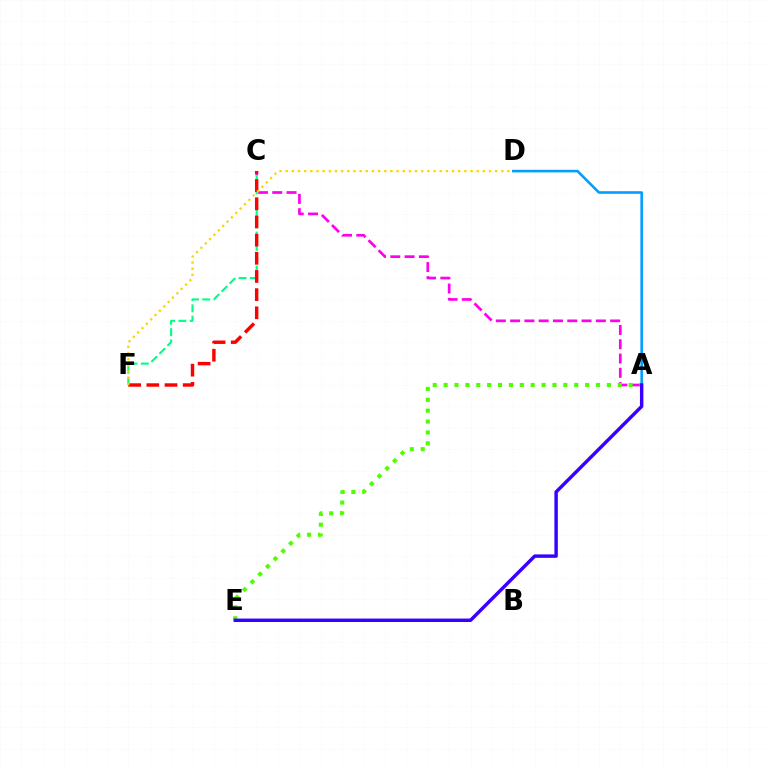{('A', 'C'): [{'color': '#ff00ed', 'line_style': 'dashed', 'thickness': 1.94}], ('A', 'D'): [{'color': '#009eff', 'line_style': 'solid', 'thickness': 1.86}], ('C', 'F'): [{'color': '#00ff86', 'line_style': 'dashed', 'thickness': 1.54}, {'color': '#ff0000', 'line_style': 'dashed', 'thickness': 2.47}], ('A', 'E'): [{'color': '#4fff00', 'line_style': 'dotted', 'thickness': 2.96}, {'color': '#3700ff', 'line_style': 'solid', 'thickness': 2.47}], ('D', 'F'): [{'color': '#ffd500', 'line_style': 'dotted', 'thickness': 1.67}]}